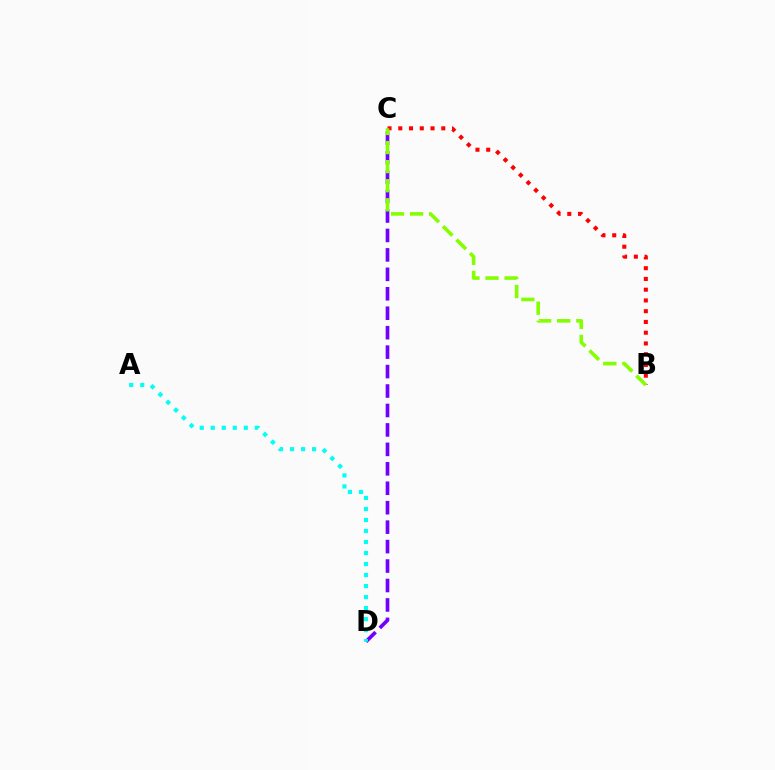{('C', 'D'): [{'color': '#7200ff', 'line_style': 'dashed', 'thickness': 2.64}], ('B', 'C'): [{'color': '#ff0000', 'line_style': 'dotted', 'thickness': 2.92}, {'color': '#84ff00', 'line_style': 'dashed', 'thickness': 2.59}], ('A', 'D'): [{'color': '#00fff6', 'line_style': 'dotted', 'thickness': 2.99}]}